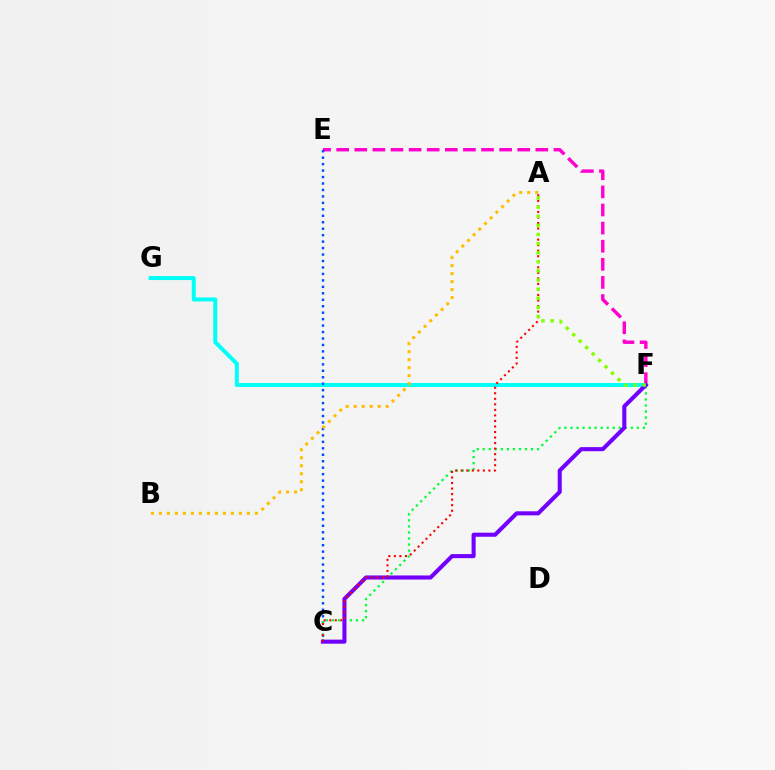{('E', 'F'): [{'color': '#ff00cf', 'line_style': 'dashed', 'thickness': 2.46}], ('F', 'G'): [{'color': '#00fff6', 'line_style': 'solid', 'thickness': 2.87}], ('C', 'E'): [{'color': '#004bff', 'line_style': 'dotted', 'thickness': 1.75}], ('C', 'F'): [{'color': '#00ff39', 'line_style': 'dotted', 'thickness': 1.64}, {'color': '#7200ff', 'line_style': 'solid', 'thickness': 2.93}], ('A', 'B'): [{'color': '#ffbd00', 'line_style': 'dotted', 'thickness': 2.17}], ('A', 'C'): [{'color': '#ff0000', 'line_style': 'dotted', 'thickness': 1.5}], ('A', 'F'): [{'color': '#84ff00', 'line_style': 'dotted', 'thickness': 2.48}]}